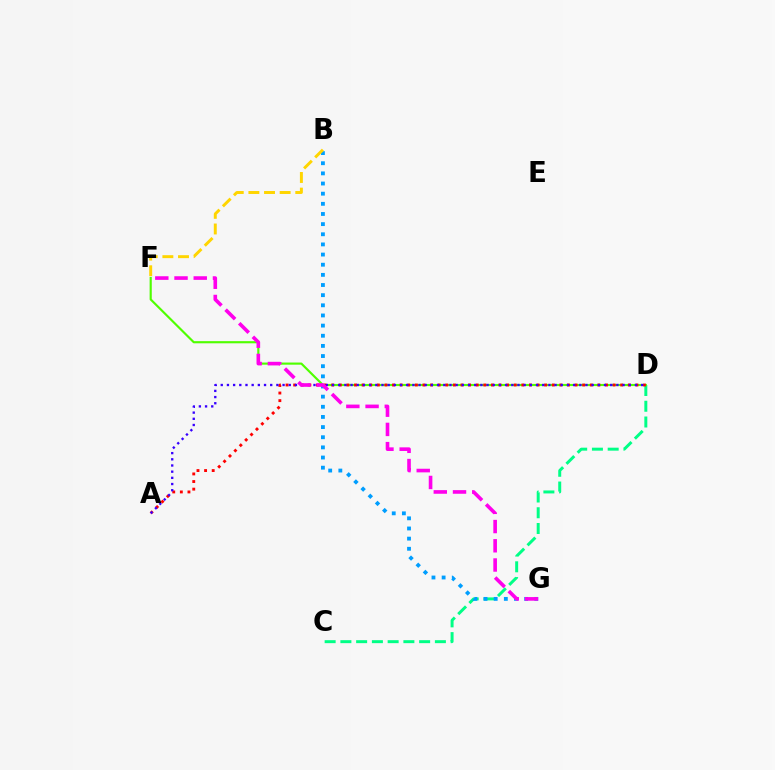{('C', 'D'): [{'color': '#00ff86', 'line_style': 'dashed', 'thickness': 2.14}], ('D', 'F'): [{'color': '#4fff00', 'line_style': 'solid', 'thickness': 1.55}], ('A', 'D'): [{'color': '#ff0000', 'line_style': 'dotted', 'thickness': 2.07}, {'color': '#3700ff', 'line_style': 'dotted', 'thickness': 1.68}], ('B', 'G'): [{'color': '#009eff', 'line_style': 'dotted', 'thickness': 2.76}], ('F', 'G'): [{'color': '#ff00ed', 'line_style': 'dashed', 'thickness': 2.61}], ('B', 'F'): [{'color': '#ffd500', 'line_style': 'dashed', 'thickness': 2.12}]}